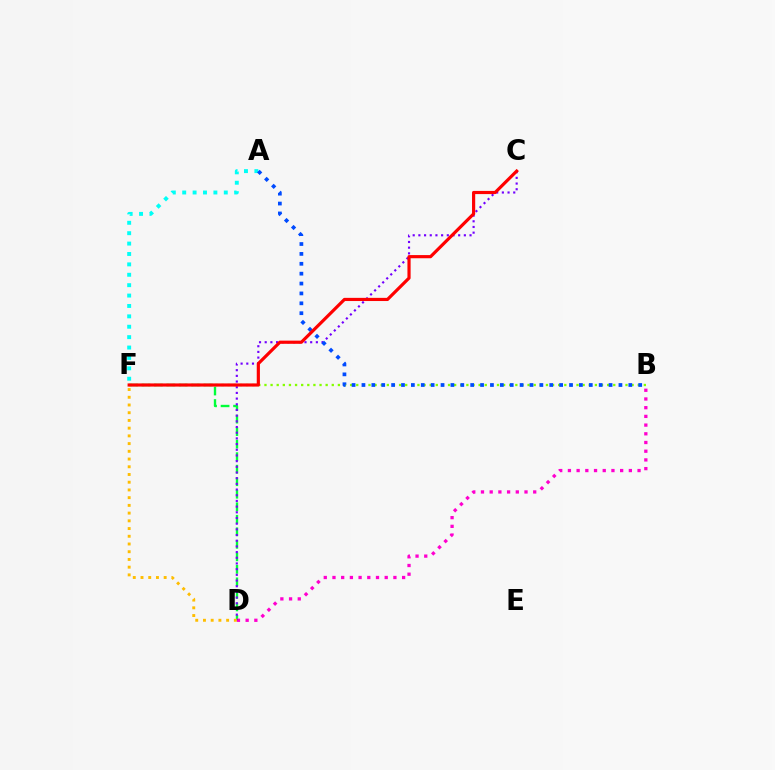{('B', 'F'): [{'color': '#84ff00', 'line_style': 'dotted', 'thickness': 1.66}], ('D', 'F'): [{'color': '#00ff39', 'line_style': 'dashed', 'thickness': 1.7}, {'color': '#ffbd00', 'line_style': 'dotted', 'thickness': 2.1}], ('B', 'D'): [{'color': '#ff00cf', 'line_style': 'dotted', 'thickness': 2.37}], ('C', 'D'): [{'color': '#7200ff', 'line_style': 'dotted', 'thickness': 1.54}], ('A', 'F'): [{'color': '#00fff6', 'line_style': 'dotted', 'thickness': 2.82}], ('A', 'B'): [{'color': '#004bff', 'line_style': 'dotted', 'thickness': 2.69}], ('C', 'F'): [{'color': '#ff0000', 'line_style': 'solid', 'thickness': 2.29}]}